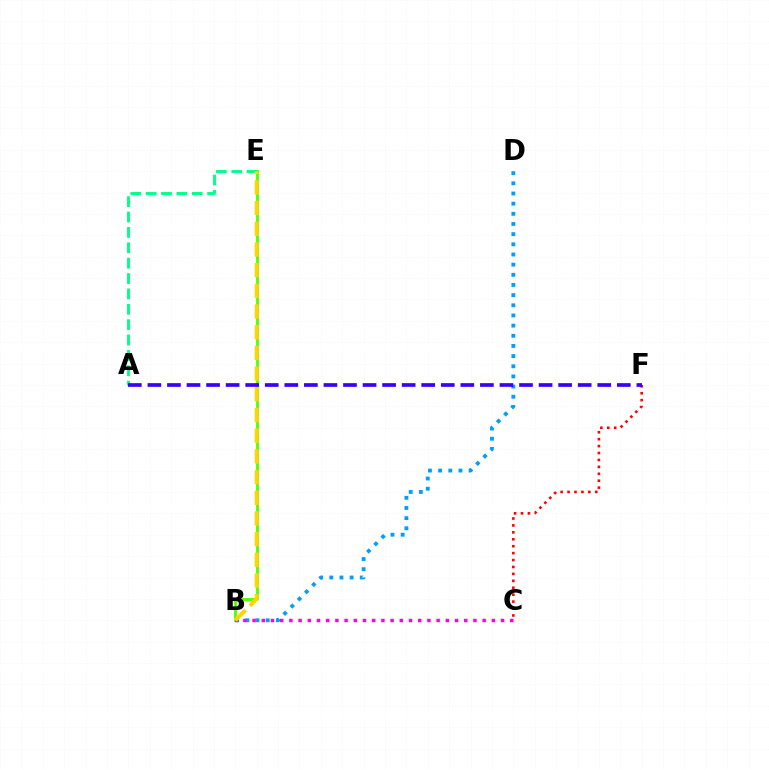{('B', 'E'): [{'color': '#4fff00', 'line_style': 'solid', 'thickness': 2.01}, {'color': '#ffd500', 'line_style': 'dashed', 'thickness': 2.81}], ('B', 'D'): [{'color': '#009eff', 'line_style': 'dotted', 'thickness': 2.76}], ('A', 'E'): [{'color': '#00ff86', 'line_style': 'dashed', 'thickness': 2.09}], ('C', 'F'): [{'color': '#ff0000', 'line_style': 'dotted', 'thickness': 1.88}], ('B', 'C'): [{'color': '#ff00ed', 'line_style': 'dotted', 'thickness': 2.5}], ('A', 'F'): [{'color': '#3700ff', 'line_style': 'dashed', 'thickness': 2.66}]}